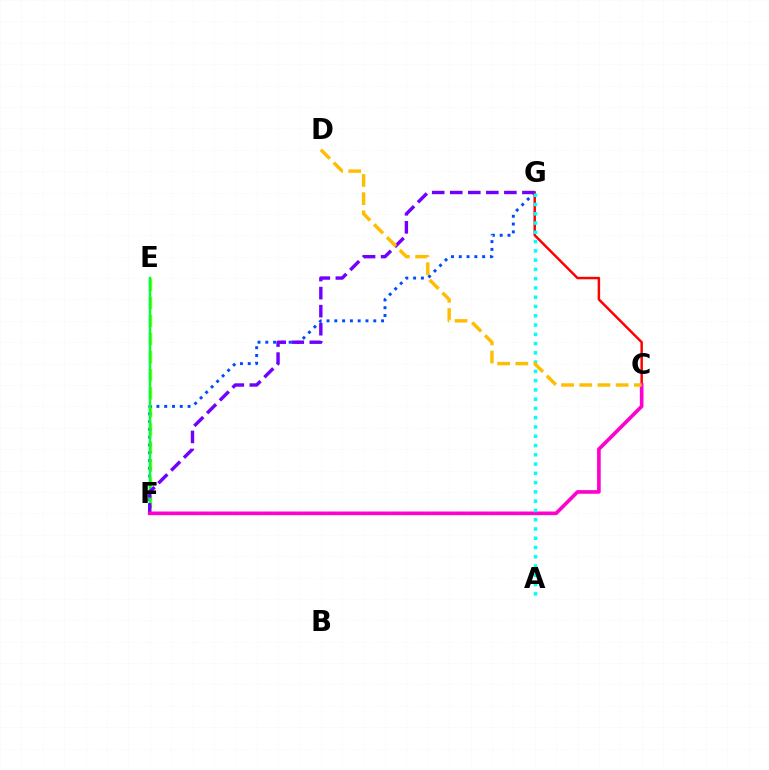{('E', 'F'): [{'color': '#84ff00', 'line_style': 'dashed', 'thickness': 2.46}, {'color': '#00ff39', 'line_style': 'solid', 'thickness': 1.75}], ('F', 'G'): [{'color': '#004bff', 'line_style': 'dotted', 'thickness': 2.12}, {'color': '#7200ff', 'line_style': 'dashed', 'thickness': 2.45}], ('C', 'G'): [{'color': '#ff0000', 'line_style': 'solid', 'thickness': 1.78}], ('C', 'F'): [{'color': '#ff00cf', 'line_style': 'solid', 'thickness': 2.62}], ('A', 'G'): [{'color': '#00fff6', 'line_style': 'dotted', 'thickness': 2.52}], ('C', 'D'): [{'color': '#ffbd00', 'line_style': 'dashed', 'thickness': 2.47}]}